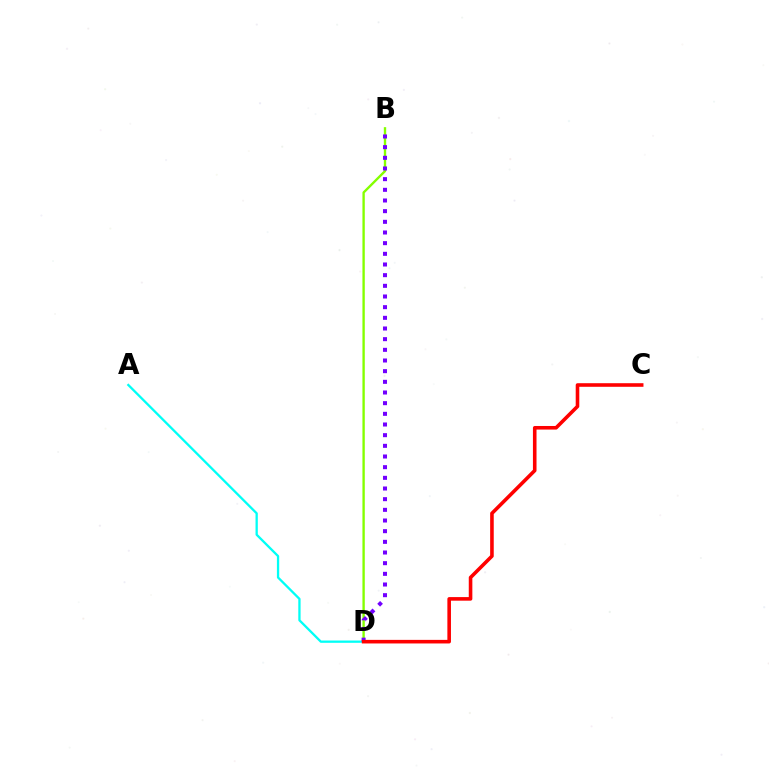{('A', 'D'): [{'color': '#00fff6', 'line_style': 'solid', 'thickness': 1.65}], ('B', 'D'): [{'color': '#84ff00', 'line_style': 'solid', 'thickness': 1.7}, {'color': '#7200ff', 'line_style': 'dotted', 'thickness': 2.9}], ('C', 'D'): [{'color': '#ff0000', 'line_style': 'solid', 'thickness': 2.58}]}